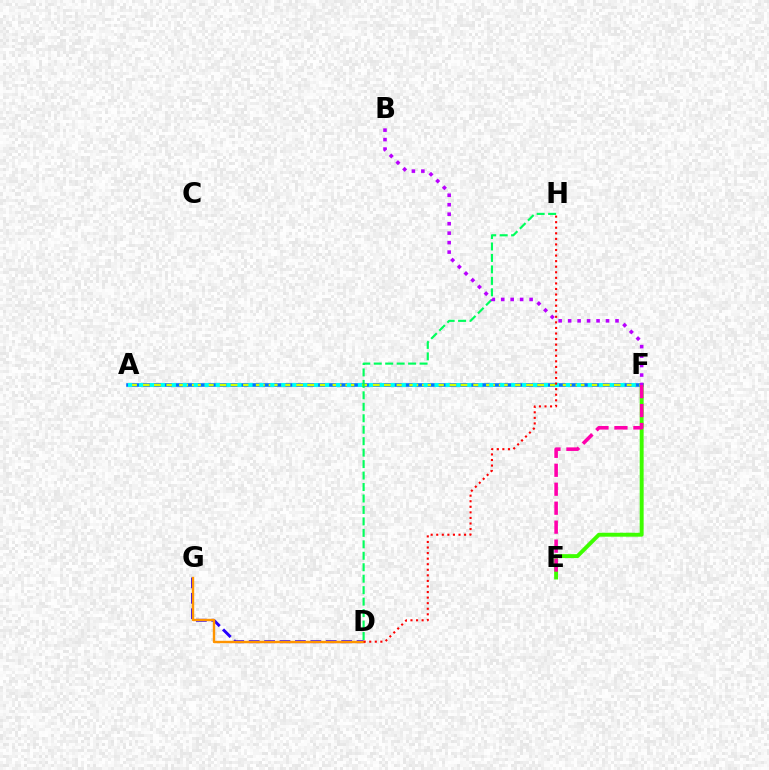{('A', 'F'): [{'color': '#0074ff', 'line_style': 'solid', 'thickness': 2.58}, {'color': '#d1ff00', 'line_style': 'dashed', 'thickness': 1.74}, {'color': '#00fff6', 'line_style': 'dotted', 'thickness': 2.97}], ('E', 'F'): [{'color': '#3dff00', 'line_style': 'solid', 'thickness': 2.82}, {'color': '#ff00ac', 'line_style': 'dashed', 'thickness': 2.58}], ('D', 'G'): [{'color': '#2500ff', 'line_style': 'dashed', 'thickness': 2.09}, {'color': '#ff9400', 'line_style': 'solid', 'thickness': 1.73}], ('D', 'H'): [{'color': '#00ff5c', 'line_style': 'dashed', 'thickness': 1.56}, {'color': '#ff0000', 'line_style': 'dotted', 'thickness': 1.51}], ('B', 'F'): [{'color': '#b900ff', 'line_style': 'dotted', 'thickness': 2.57}]}